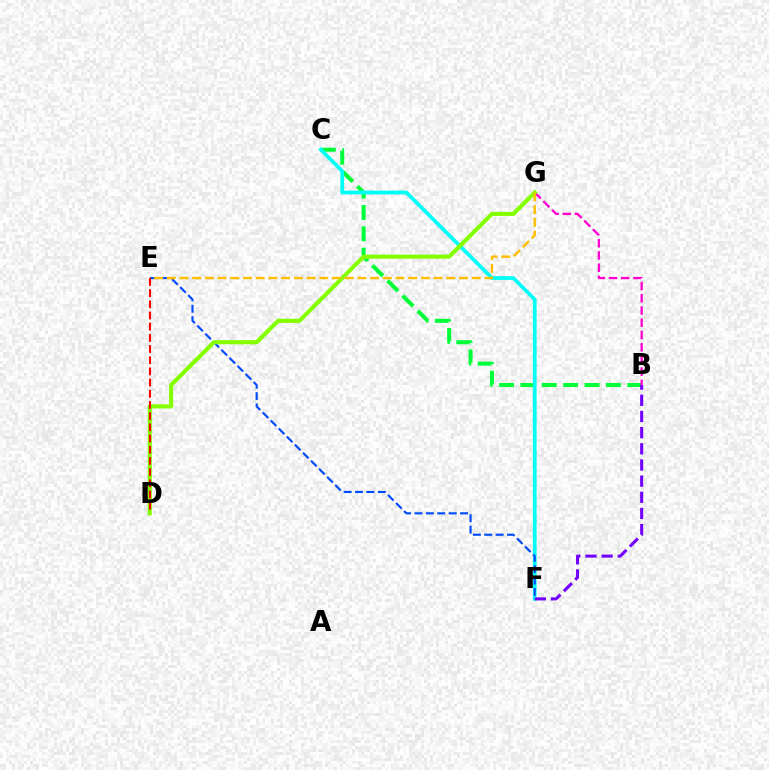{('B', 'C'): [{'color': '#00ff39', 'line_style': 'dashed', 'thickness': 2.9}], ('C', 'F'): [{'color': '#00fff6', 'line_style': 'solid', 'thickness': 2.69}], ('E', 'F'): [{'color': '#004bff', 'line_style': 'dashed', 'thickness': 1.55}], ('B', 'F'): [{'color': '#7200ff', 'line_style': 'dashed', 'thickness': 2.2}], ('B', 'G'): [{'color': '#ff00cf', 'line_style': 'dashed', 'thickness': 1.66}], ('D', 'G'): [{'color': '#84ff00', 'line_style': 'solid', 'thickness': 2.96}], ('E', 'G'): [{'color': '#ffbd00', 'line_style': 'dashed', 'thickness': 1.73}], ('D', 'E'): [{'color': '#ff0000', 'line_style': 'dashed', 'thickness': 1.52}]}